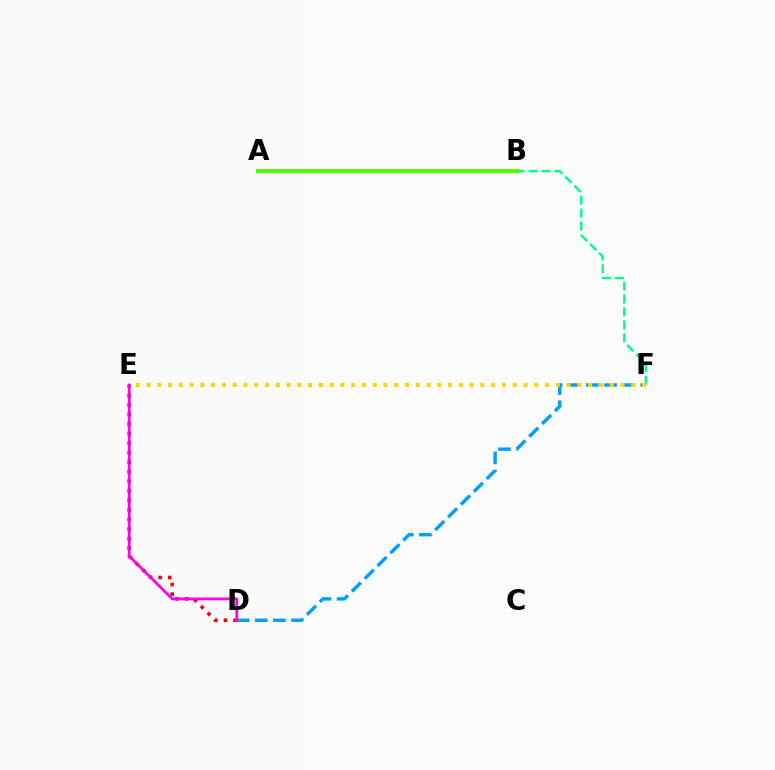{('B', 'F'): [{'color': '#00ff86', 'line_style': 'dashed', 'thickness': 1.76}], ('A', 'B'): [{'color': '#3700ff', 'line_style': 'dashed', 'thickness': 1.76}, {'color': '#4fff00', 'line_style': 'solid', 'thickness': 2.9}], ('D', 'E'): [{'color': '#ff0000', 'line_style': 'dotted', 'thickness': 2.59}, {'color': '#ff00ed', 'line_style': 'solid', 'thickness': 1.99}], ('D', 'F'): [{'color': '#009eff', 'line_style': 'dashed', 'thickness': 2.46}], ('E', 'F'): [{'color': '#ffd500', 'line_style': 'dotted', 'thickness': 2.93}]}